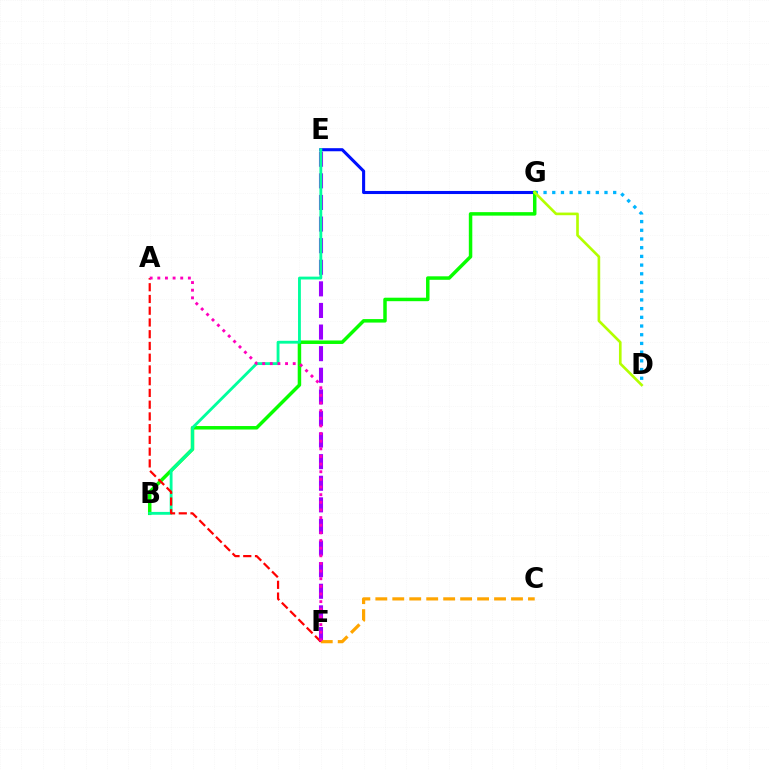{('E', 'G'): [{'color': '#0010ff', 'line_style': 'solid', 'thickness': 2.22}], ('D', 'G'): [{'color': '#00b5ff', 'line_style': 'dotted', 'thickness': 2.36}, {'color': '#b3ff00', 'line_style': 'solid', 'thickness': 1.91}], ('B', 'G'): [{'color': '#08ff00', 'line_style': 'solid', 'thickness': 2.51}], ('E', 'F'): [{'color': '#9b00ff', 'line_style': 'dashed', 'thickness': 2.93}], ('B', 'E'): [{'color': '#00ff9d', 'line_style': 'solid', 'thickness': 2.05}], ('C', 'F'): [{'color': '#ffa500', 'line_style': 'dashed', 'thickness': 2.3}], ('A', 'F'): [{'color': '#ff0000', 'line_style': 'dashed', 'thickness': 1.6}, {'color': '#ff00bd', 'line_style': 'dotted', 'thickness': 2.08}]}